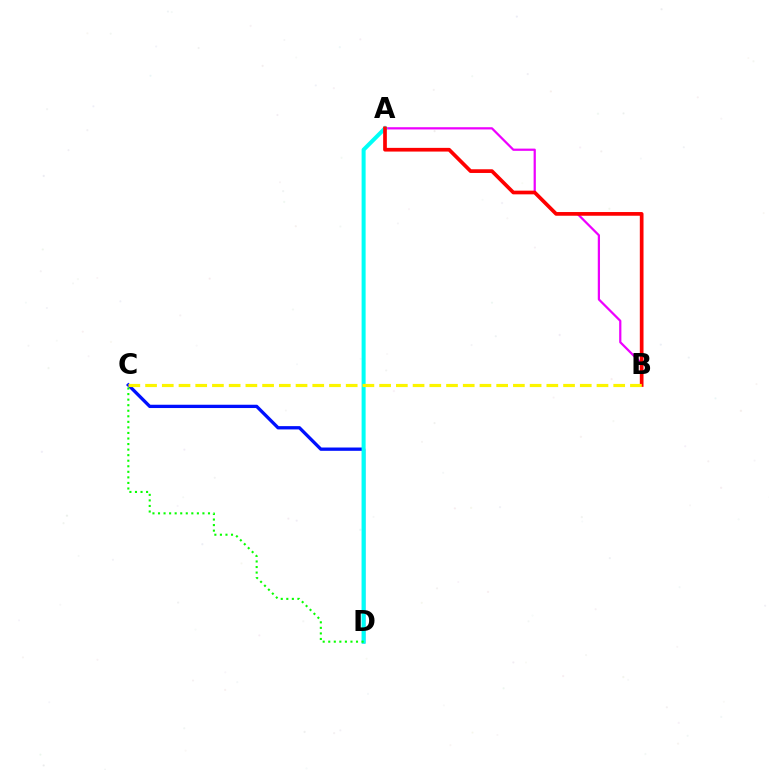{('C', 'D'): [{'color': '#0010ff', 'line_style': 'solid', 'thickness': 2.38}, {'color': '#08ff00', 'line_style': 'dotted', 'thickness': 1.51}], ('A', 'B'): [{'color': '#ee00ff', 'line_style': 'solid', 'thickness': 1.61}, {'color': '#ff0000', 'line_style': 'solid', 'thickness': 2.66}], ('A', 'D'): [{'color': '#00fff6', 'line_style': 'solid', 'thickness': 2.89}], ('B', 'C'): [{'color': '#fcf500', 'line_style': 'dashed', 'thickness': 2.27}]}